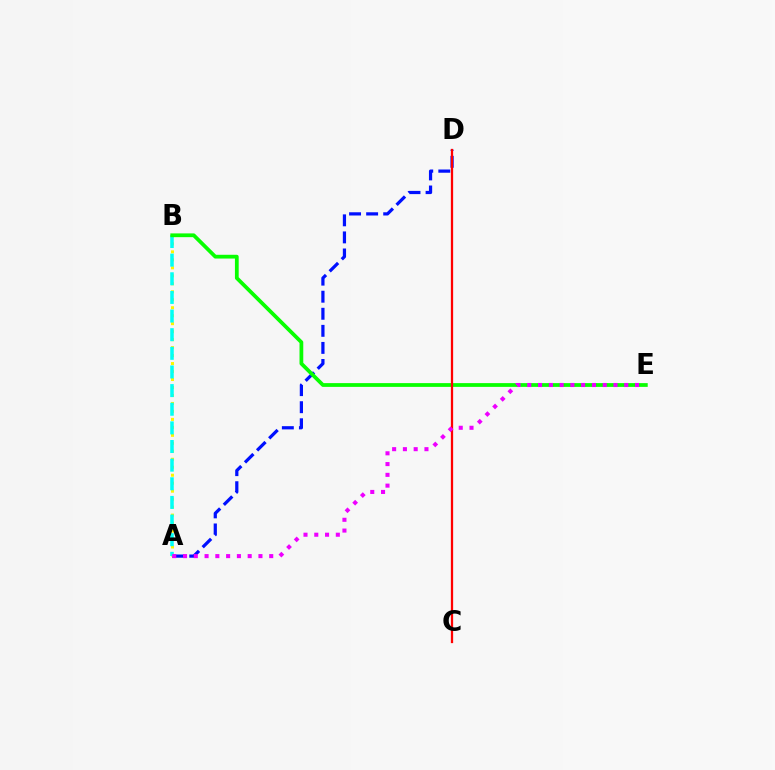{('A', 'D'): [{'color': '#0010ff', 'line_style': 'dashed', 'thickness': 2.32}], ('A', 'B'): [{'color': '#fcf500', 'line_style': 'dotted', 'thickness': 2.17}, {'color': '#00fff6', 'line_style': 'dashed', 'thickness': 2.53}], ('B', 'E'): [{'color': '#08ff00', 'line_style': 'solid', 'thickness': 2.71}], ('C', 'D'): [{'color': '#ff0000', 'line_style': 'solid', 'thickness': 1.64}], ('A', 'E'): [{'color': '#ee00ff', 'line_style': 'dotted', 'thickness': 2.93}]}